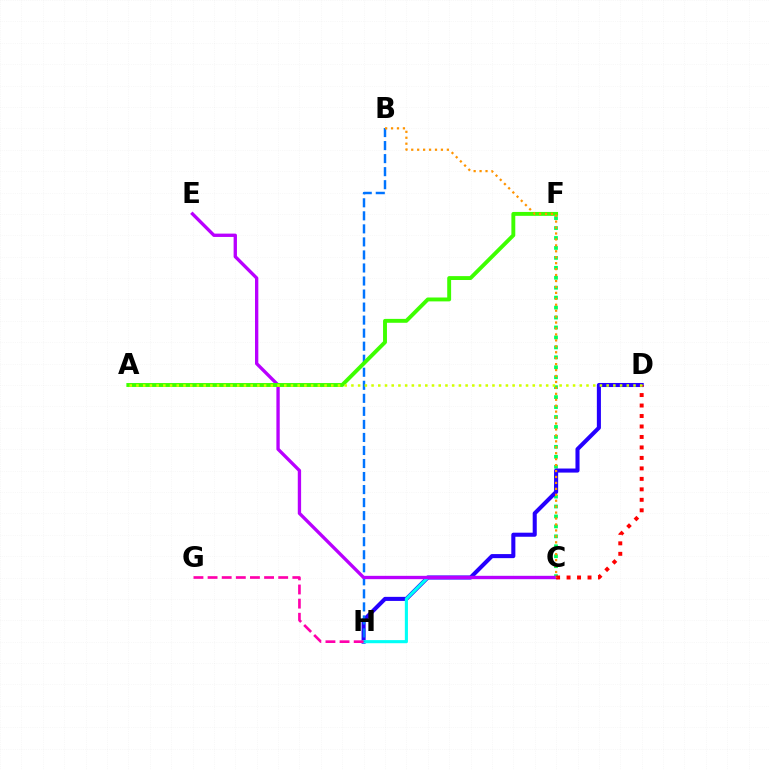{('C', 'F'): [{'color': '#00ff5c', 'line_style': 'dotted', 'thickness': 2.7}], ('D', 'H'): [{'color': '#2500ff', 'line_style': 'solid', 'thickness': 2.93}], ('C', 'H'): [{'color': '#00fff6', 'line_style': 'solid', 'thickness': 2.23}], ('B', 'H'): [{'color': '#0074ff', 'line_style': 'dashed', 'thickness': 1.77}], ('C', 'E'): [{'color': '#b900ff', 'line_style': 'solid', 'thickness': 2.4}], ('G', 'H'): [{'color': '#ff00ac', 'line_style': 'dashed', 'thickness': 1.92}], ('A', 'F'): [{'color': '#3dff00', 'line_style': 'solid', 'thickness': 2.8}], ('C', 'D'): [{'color': '#ff0000', 'line_style': 'dotted', 'thickness': 2.85}], ('B', 'C'): [{'color': '#ff9400', 'line_style': 'dotted', 'thickness': 1.61}], ('A', 'D'): [{'color': '#d1ff00', 'line_style': 'dotted', 'thickness': 1.82}]}